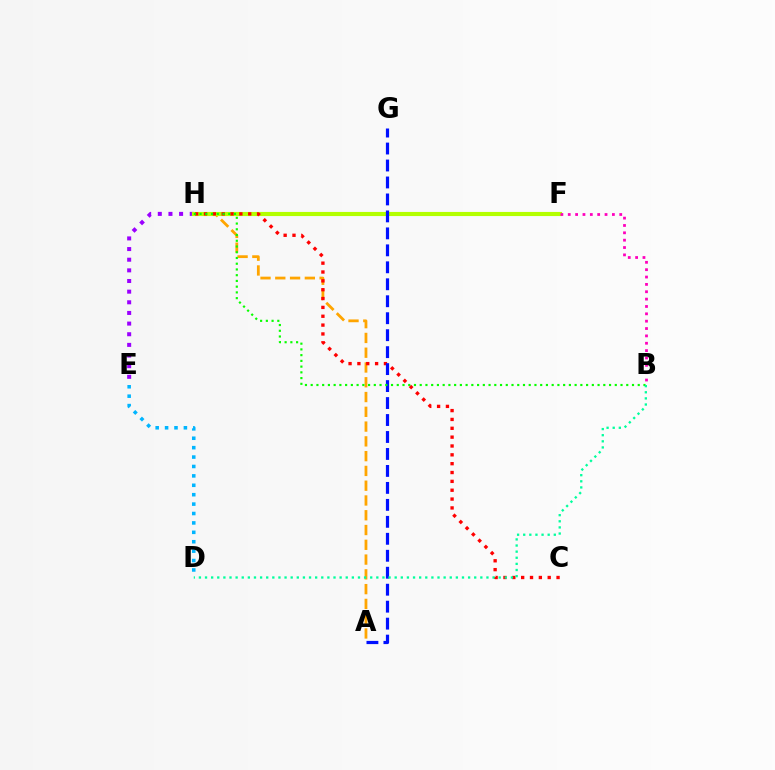{('E', 'H'): [{'color': '#9b00ff', 'line_style': 'dotted', 'thickness': 2.89}], ('A', 'H'): [{'color': '#ffa500', 'line_style': 'dashed', 'thickness': 2.01}], ('F', 'H'): [{'color': '#b3ff00', 'line_style': 'solid', 'thickness': 2.97}], ('C', 'H'): [{'color': '#ff0000', 'line_style': 'dotted', 'thickness': 2.4}], ('A', 'G'): [{'color': '#0010ff', 'line_style': 'dashed', 'thickness': 2.31}], ('B', 'F'): [{'color': '#ff00bd', 'line_style': 'dotted', 'thickness': 2.0}], ('B', 'H'): [{'color': '#08ff00', 'line_style': 'dotted', 'thickness': 1.56}], ('B', 'D'): [{'color': '#00ff9d', 'line_style': 'dotted', 'thickness': 1.66}], ('D', 'E'): [{'color': '#00b5ff', 'line_style': 'dotted', 'thickness': 2.56}]}